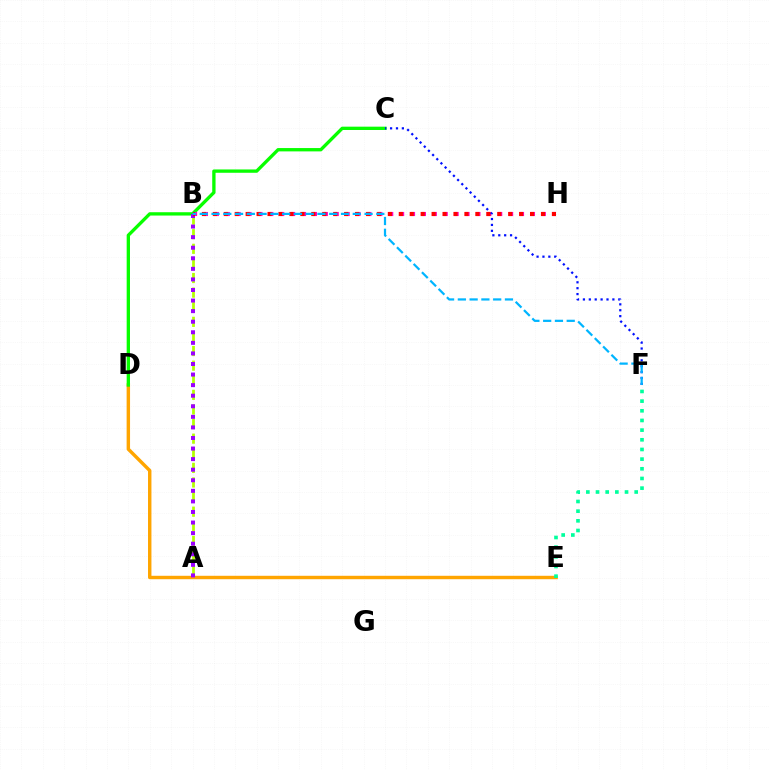{('D', 'E'): [{'color': '#ffa500', 'line_style': 'solid', 'thickness': 2.47}], ('C', 'D'): [{'color': '#08ff00', 'line_style': 'solid', 'thickness': 2.39}], ('A', 'B'): [{'color': '#b3ff00', 'line_style': 'dashed', 'thickness': 1.98}, {'color': '#9b00ff', 'line_style': 'dotted', 'thickness': 2.87}], ('B', 'H'): [{'color': '#ff00bd', 'line_style': 'dotted', 'thickness': 2.96}, {'color': '#ff0000', 'line_style': 'dotted', 'thickness': 2.97}], ('C', 'F'): [{'color': '#0010ff', 'line_style': 'dotted', 'thickness': 1.6}], ('B', 'F'): [{'color': '#00b5ff', 'line_style': 'dashed', 'thickness': 1.6}], ('E', 'F'): [{'color': '#00ff9d', 'line_style': 'dotted', 'thickness': 2.63}]}